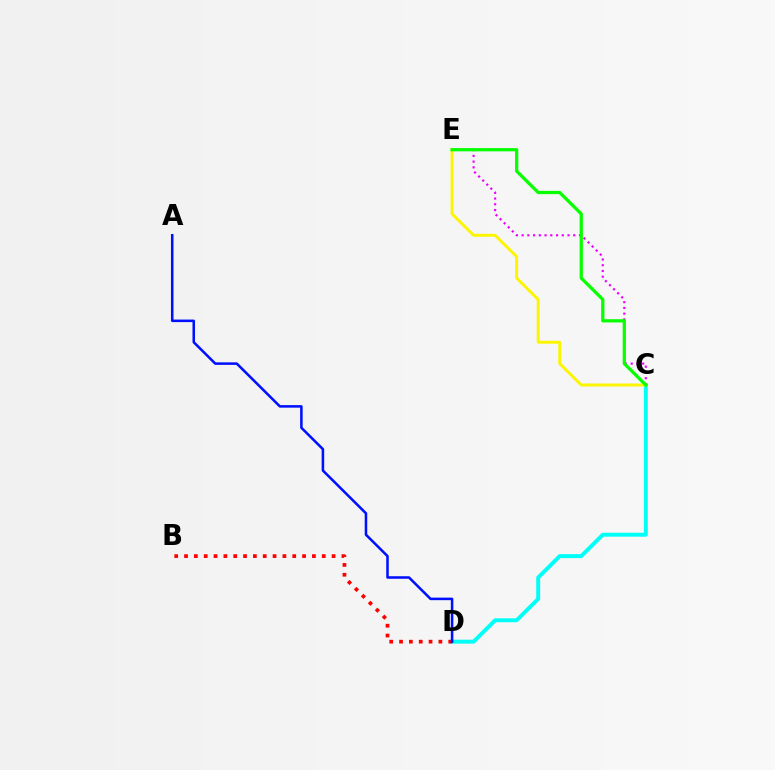{('C', 'D'): [{'color': '#00fff6', 'line_style': 'solid', 'thickness': 2.83}], ('B', 'D'): [{'color': '#ff0000', 'line_style': 'dotted', 'thickness': 2.67}], ('C', 'E'): [{'color': '#ee00ff', 'line_style': 'dotted', 'thickness': 1.56}, {'color': '#fcf500', 'line_style': 'solid', 'thickness': 2.12}, {'color': '#08ff00', 'line_style': 'solid', 'thickness': 2.34}], ('A', 'D'): [{'color': '#0010ff', 'line_style': 'solid', 'thickness': 1.83}]}